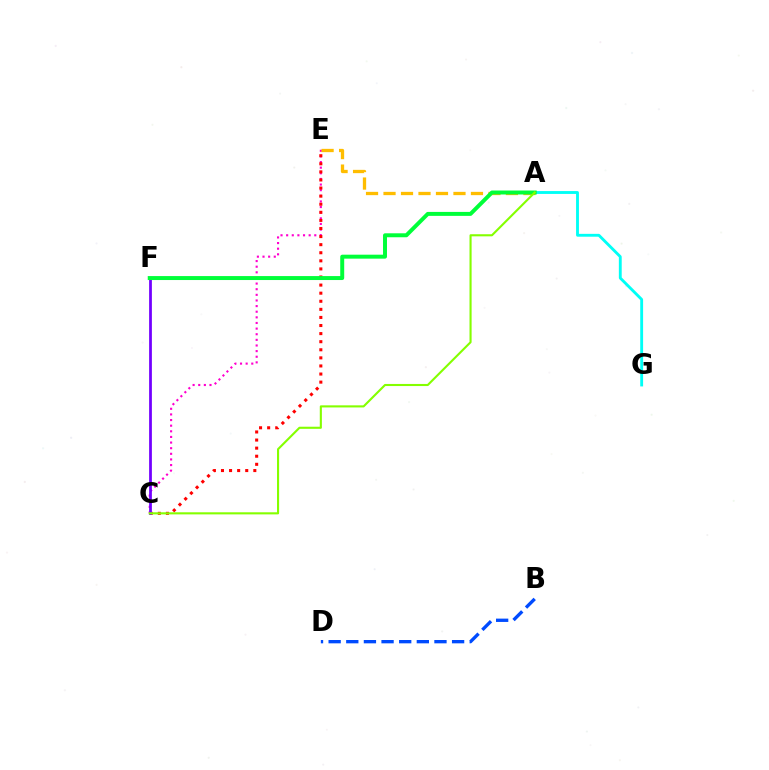{('C', 'E'): [{'color': '#ff00cf', 'line_style': 'dotted', 'thickness': 1.53}, {'color': '#ff0000', 'line_style': 'dotted', 'thickness': 2.2}], ('A', 'E'): [{'color': '#ffbd00', 'line_style': 'dashed', 'thickness': 2.38}], ('C', 'F'): [{'color': '#7200ff', 'line_style': 'solid', 'thickness': 1.99}], ('A', 'G'): [{'color': '#00fff6', 'line_style': 'solid', 'thickness': 2.06}], ('A', 'F'): [{'color': '#00ff39', 'line_style': 'solid', 'thickness': 2.85}], ('A', 'C'): [{'color': '#84ff00', 'line_style': 'solid', 'thickness': 1.52}], ('B', 'D'): [{'color': '#004bff', 'line_style': 'dashed', 'thickness': 2.4}]}